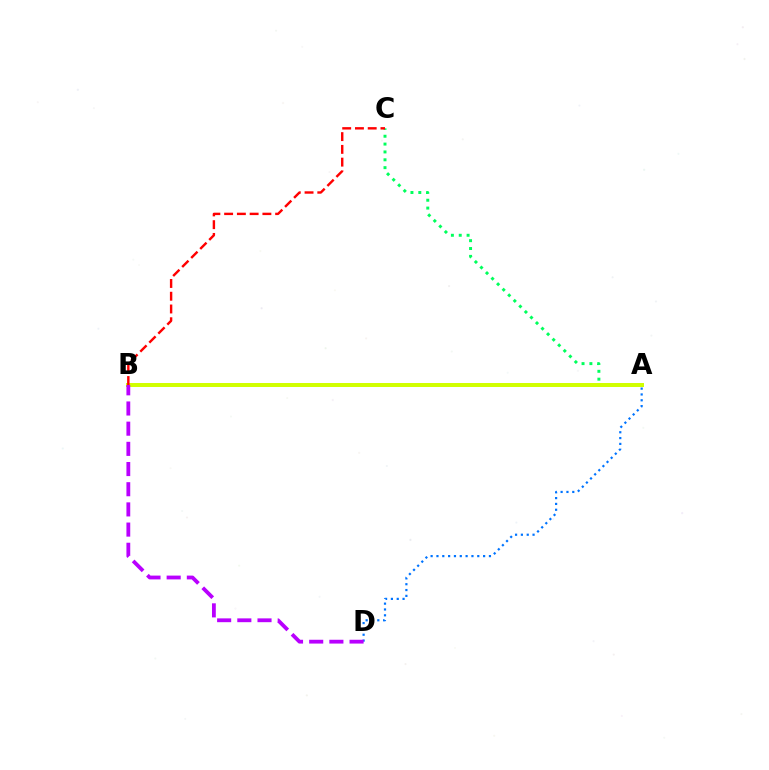{('A', 'C'): [{'color': '#00ff5c', 'line_style': 'dotted', 'thickness': 2.13}], ('A', 'B'): [{'color': '#d1ff00', 'line_style': 'solid', 'thickness': 2.86}], ('A', 'D'): [{'color': '#0074ff', 'line_style': 'dotted', 'thickness': 1.58}], ('B', 'D'): [{'color': '#b900ff', 'line_style': 'dashed', 'thickness': 2.74}], ('B', 'C'): [{'color': '#ff0000', 'line_style': 'dashed', 'thickness': 1.73}]}